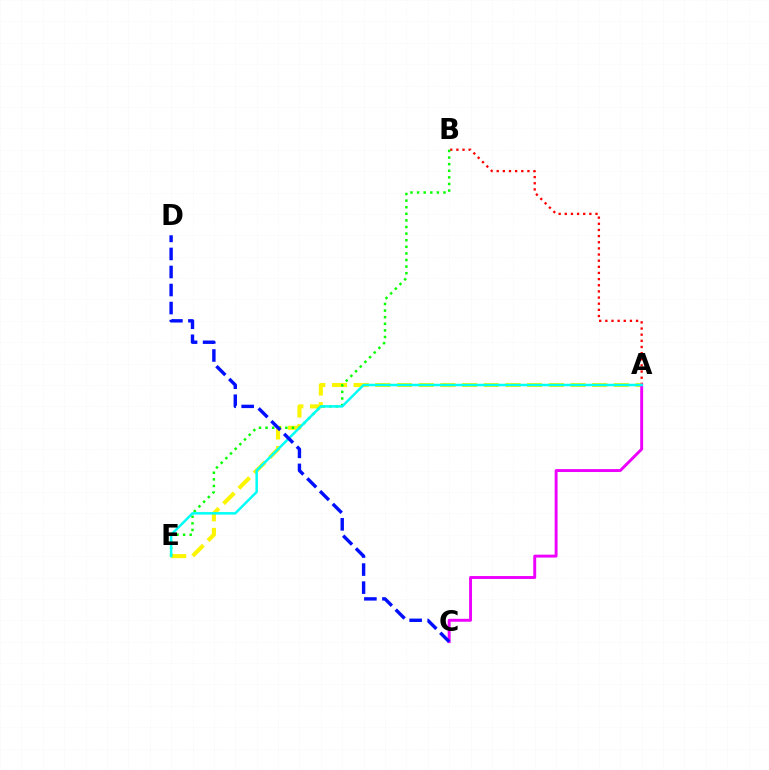{('A', 'B'): [{'color': '#ff0000', 'line_style': 'dotted', 'thickness': 1.67}], ('A', 'E'): [{'color': '#fcf500', 'line_style': 'dashed', 'thickness': 2.95}, {'color': '#00fff6', 'line_style': 'solid', 'thickness': 1.8}], ('B', 'E'): [{'color': '#08ff00', 'line_style': 'dotted', 'thickness': 1.79}], ('A', 'C'): [{'color': '#ee00ff', 'line_style': 'solid', 'thickness': 2.1}], ('C', 'D'): [{'color': '#0010ff', 'line_style': 'dashed', 'thickness': 2.45}]}